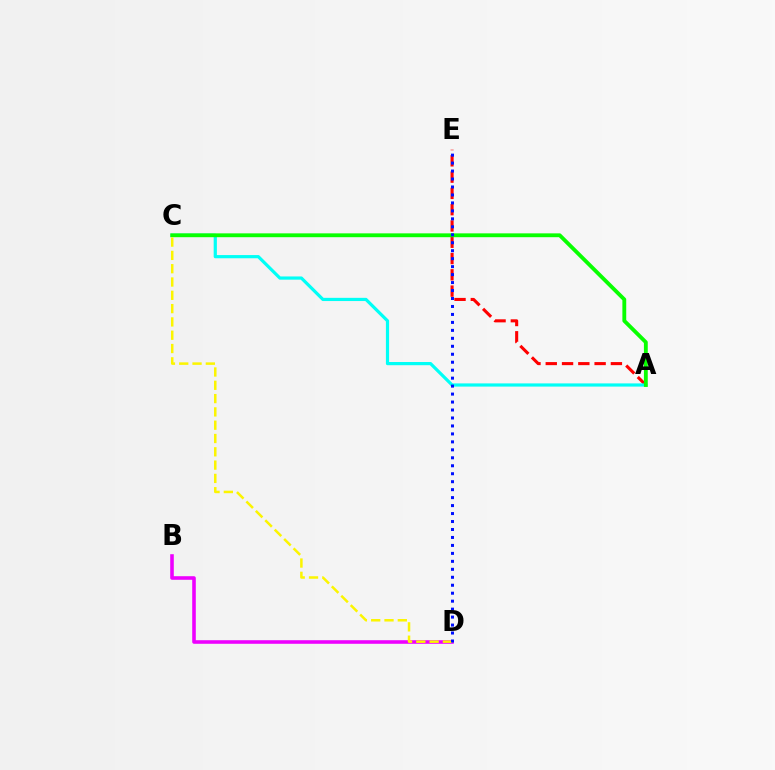{('A', 'E'): [{'color': '#ff0000', 'line_style': 'dashed', 'thickness': 2.21}], ('B', 'D'): [{'color': '#ee00ff', 'line_style': 'solid', 'thickness': 2.58}], ('A', 'C'): [{'color': '#00fff6', 'line_style': 'solid', 'thickness': 2.3}, {'color': '#08ff00', 'line_style': 'solid', 'thickness': 2.76}], ('C', 'D'): [{'color': '#fcf500', 'line_style': 'dashed', 'thickness': 1.81}], ('D', 'E'): [{'color': '#0010ff', 'line_style': 'dotted', 'thickness': 2.16}]}